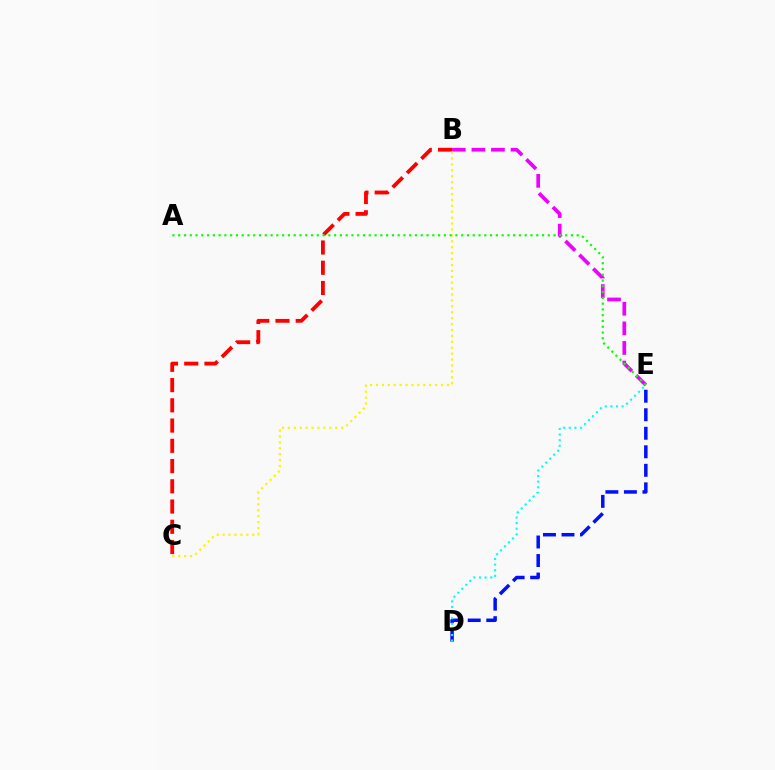{('B', 'E'): [{'color': '#ee00ff', 'line_style': 'dashed', 'thickness': 2.66}], ('B', 'C'): [{'color': '#ff0000', 'line_style': 'dashed', 'thickness': 2.75}, {'color': '#fcf500', 'line_style': 'dotted', 'thickness': 1.61}], ('A', 'E'): [{'color': '#08ff00', 'line_style': 'dotted', 'thickness': 1.57}], ('D', 'E'): [{'color': '#0010ff', 'line_style': 'dashed', 'thickness': 2.52}, {'color': '#00fff6', 'line_style': 'dotted', 'thickness': 1.52}]}